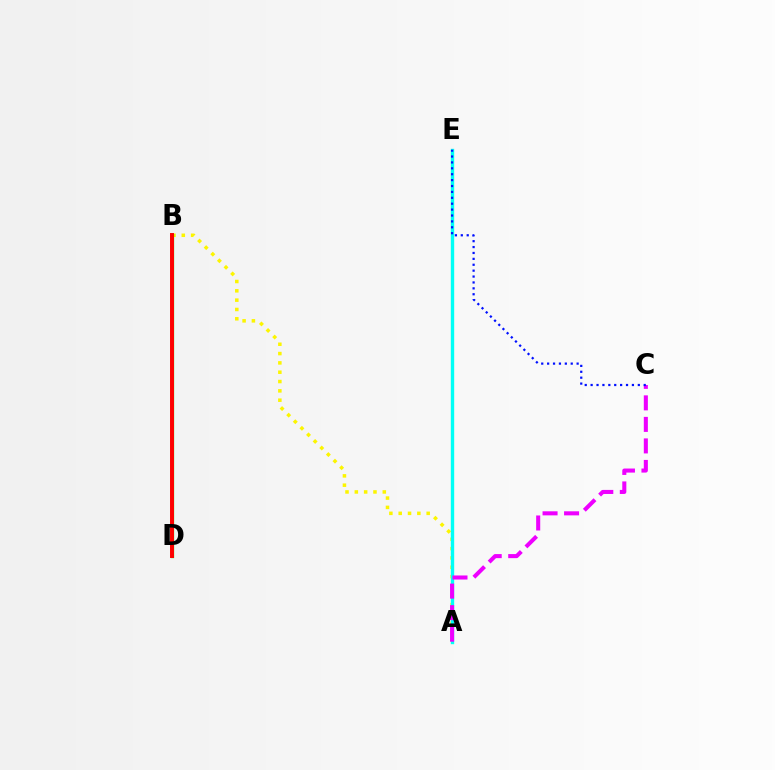{('A', 'B'): [{'color': '#fcf500', 'line_style': 'dotted', 'thickness': 2.53}], ('A', 'E'): [{'color': '#00fff6', 'line_style': 'solid', 'thickness': 2.43}], ('A', 'C'): [{'color': '#ee00ff', 'line_style': 'dashed', 'thickness': 2.92}], ('B', 'D'): [{'color': '#08ff00', 'line_style': 'solid', 'thickness': 2.36}, {'color': '#ff0000', 'line_style': 'solid', 'thickness': 2.84}], ('C', 'E'): [{'color': '#0010ff', 'line_style': 'dotted', 'thickness': 1.6}]}